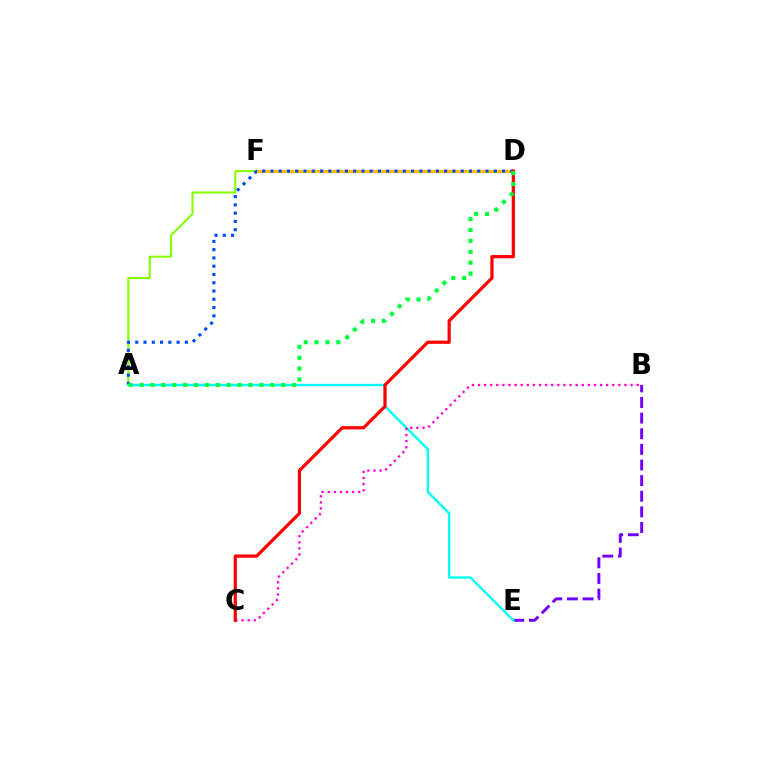{('A', 'F'): [{'color': '#84ff00', 'line_style': 'solid', 'thickness': 1.51}], ('D', 'F'): [{'color': '#ffbd00', 'line_style': 'solid', 'thickness': 2.35}], ('A', 'D'): [{'color': '#004bff', 'line_style': 'dotted', 'thickness': 2.25}, {'color': '#00ff39', 'line_style': 'dotted', 'thickness': 2.96}], ('B', 'E'): [{'color': '#7200ff', 'line_style': 'dashed', 'thickness': 2.12}], ('A', 'E'): [{'color': '#00fff6', 'line_style': 'solid', 'thickness': 1.7}], ('B', 'C'): [{'color': '#ff00cf', 'line_style': 'dotted', 'thickness': 1.66}], ('C', 'D'): [{'color': '#ff0000', 'line_style': 'solid', 'thickness': 2.32}]}